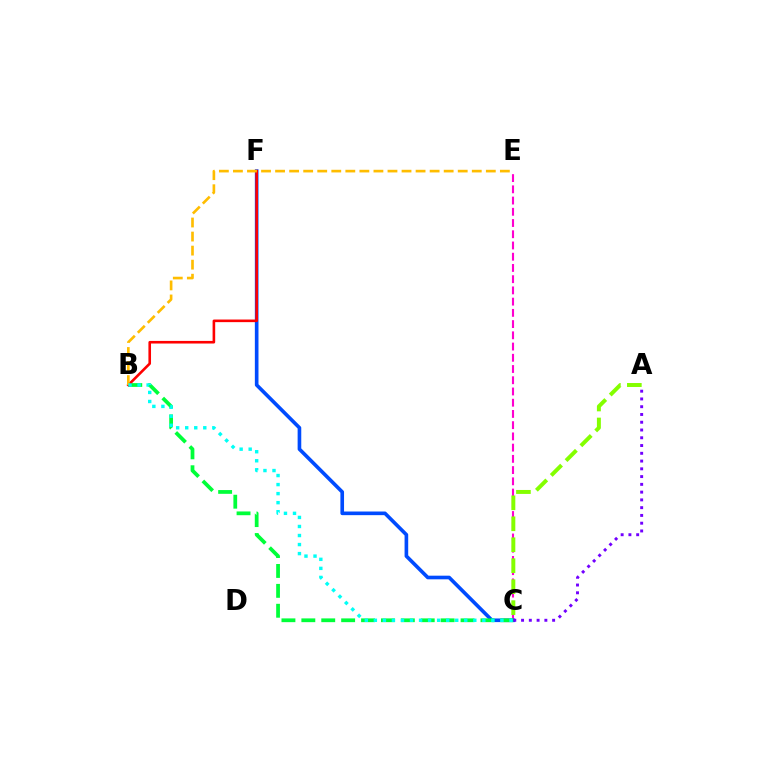{('C', 'E'): [{'color': '#ff00cf', 'line_style': 'dashed', 'thickness': 1.53}], ('C', 'F'): [{'color': '#004bff', 'line_style': 'solid', 'thickness': 2.62}], ('B', 'C'): [{'color': '#00ff39', 'line_style': 'dashed', 'thickness': 2.7}, {'color': '#00fff6', 'line_style': 'dotted', 'thickness': 2.46}], ('B', 'F'): [{'color': '#ff0000', 'line_style': 'solid', 'thickness': 1.88}], ('B', 'E'): [{'color': '#ffbd00', 'line_style': 'dashed', 'thickness': 1.91}], ('A', 'C'): [{'color': '#84ff00', 'line_style': 'dashed', 'thickness': 2.85}, {'color': '#7200ff', 'line_style': 'dotted', 'thickness': 2.11}]}